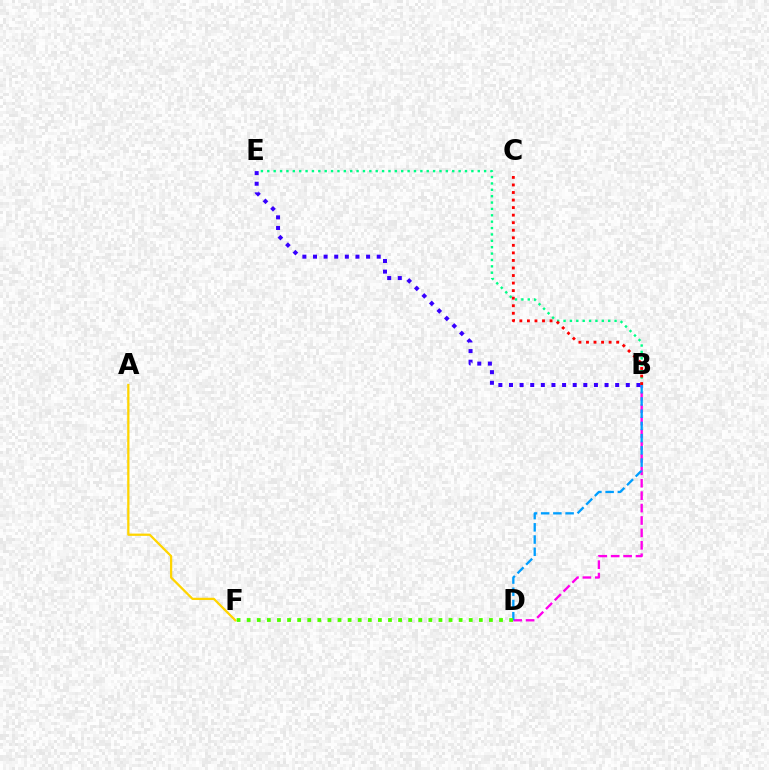{('A', 'F'): [{'color': '#ffd500', 'line_style': 'solid', 'thickness': 1.63}], ('B', 'D'): [{'color': '#ff00ed', 'line_style': 'dashed', 'thickness': 1.69}, {'color': '#009eff', 'line_style': 'dashed', 'thickness': 1.66}], ('B', 'E'): [{'color': '#00ff86', 'line_style': 'dotted', 'thickness': 1.73}, {'color': '#3700ff', 'line_style': 'dotted', 'thickness': 2.89}], ('D', 'F'): [{'color': '#4fff00', 'line_style': 'dotted', 'thickness': 2.74}], ('B', 'C'): [{'color': '#ff0000', 'line_style': 'dotted', 'thickness': 2.05}]}